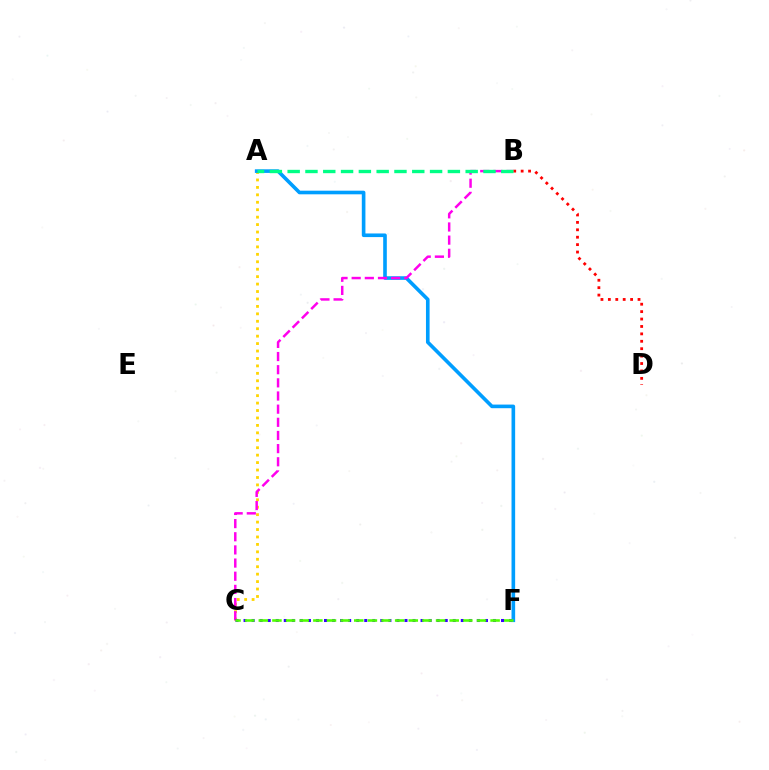{('A', 'C'): [{'color': '#ffd500', 'line_style': 'dotted', 'thickness': 2.02}], ('A', 'F'): [{'color': '#009eff', 'line_style': 'solid', 'thickness': 2.61}], ('B', 'C'): [{'color': '#ff00ed', 'line_style': 'dashed', 'thickness': 1.79}], ('B', 'D'): [{'color': '#ff0000', 'line_style': 'dotted', 'thickness': 2.01}], ('C', 'F'): [{'color': '#3700ff', 'line_style': 'dotted', 'thickness': 2.19}, {'color': '#4fff00', 'line_style': 'dashed', 'thickness': 1.85}], ('A', 'B'): [{'color': '#00ff86', 'line_style': 'dashed', 'thickness': 2.42}]}